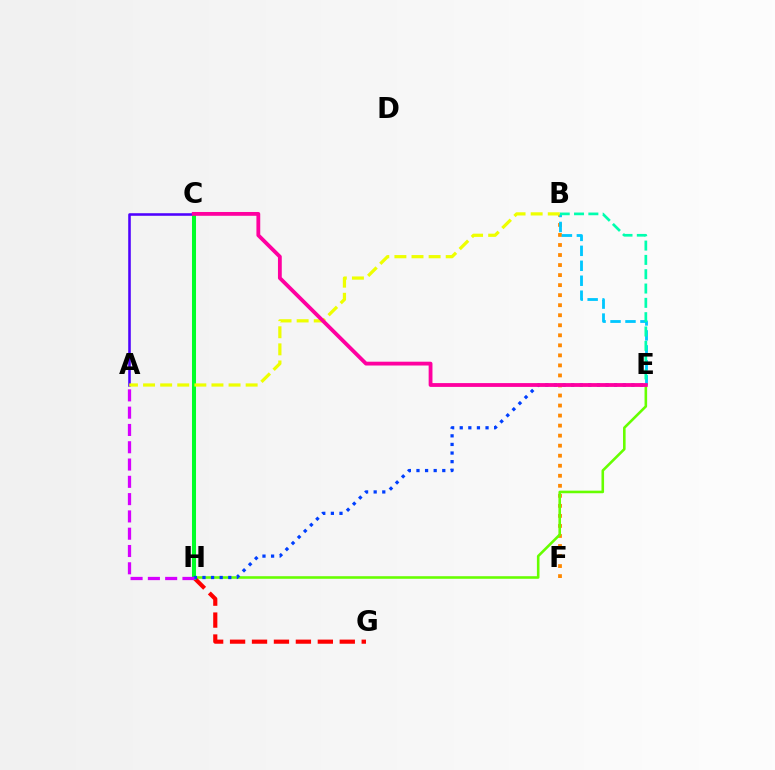{('B', 'F'): [{'color': '#ff8800', 'line_style': 'dotted', 'thickness': 2.73}], ('E', 'H'): [{'color': '#66ff00', 'line_style': 'solid', 'thickness': 1.86}, {'color': '#003fff', 'line_style': 'dotted', 'thickness': 2.34}], ('A', 'C'): [{'color': '#4f00ff', 'line_style': 'solid', 'thickness': 1.85}], ('B', 'E'): [{'color': '#00c7ff', 'line_style': 'dashed', 'thickness': 2.03}, {'color': '#00ffaf', 'line_style': 'dashed', 'thickness': 1.95}], ('G', 'H'): [{'color': '#ff0000', 'line_style': 'dashed', 'thickness': 2.98}], ('C', 'H'): [{'color': '#00ff27', 'line_style': 'solid', 'thickness': 2.91}], ('A', 'B'): [{'color': '#eeff00', 'line_style': 'dashed', 'thickness': 2.32}], ('A', 'H'): [{'color': '#d600ff', 'line_style': 'dashed', 'thickness': 2.35}], ('C', 'E'): [{'color': '#ff00a0', 'line_style': 'solid', 'thickness': 2.75}]}